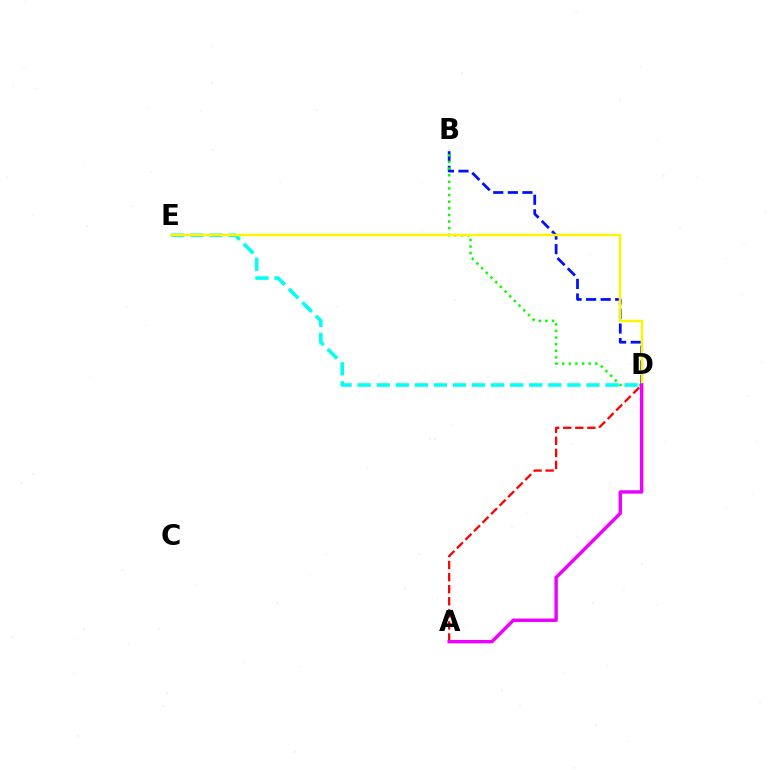{('B', 'D'): [{'color': '#0010ff', 'line_style': 'dashed', 'thickness': 1.98}, {'color': '#08ff00', 'line_style': 'dotted', 'thickness': 1.8}], ('A', 'D'): [{'color': '#ff0000', 'line_style': 'dashed', 'thickness': 1.64}, {'color': '#ee00ff', 'line_style': 'solid', 'thickness': 2.47}], ('D', 'E'): [{'color': '#00fff6', 'line_style': 'dashed', 'thickness': 2.59}, {'color': '#fcf500', 'line_style': 'solid', 'thickness': 1.76}]}